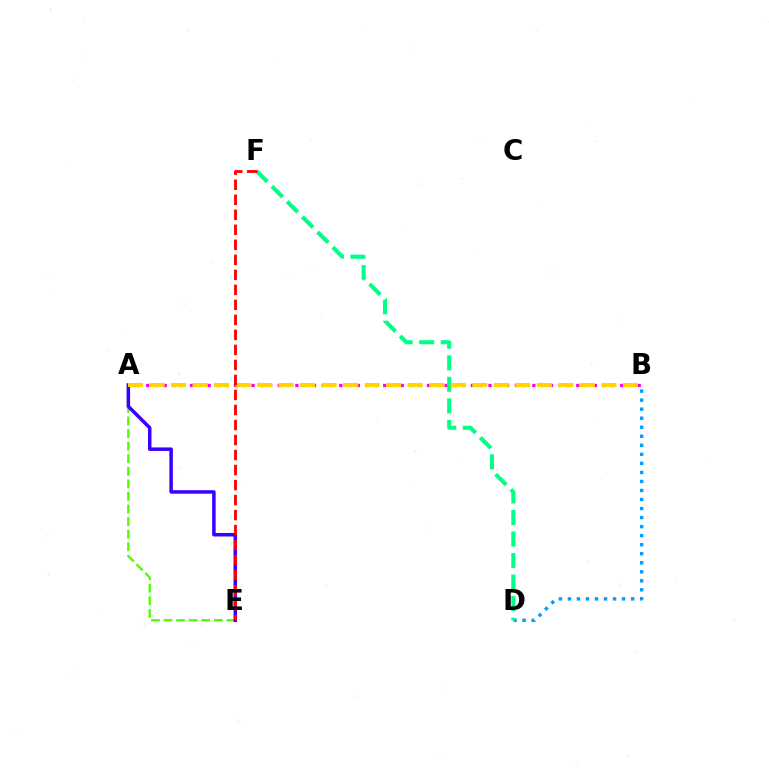{('B', 'D'): [{'color': '#009eff', 'line_style': 'dotted', 'thickness': 2.45}], ('A', 'E'): [{'color': '#4fff00', 'line_style': 'dashed', 'thickness': 1.71}, {'color': '#3700ff', 'line_style': 'solid', 'thickness': 2.52}], ('A', 'B'): [{'color': '#ff00ed', 'line_style': 'dotted', 'thickness': 2.38}, {'color': '#ffd500', 'line_style': 'dashed', 'thickness': 2.92}], ('D', 'F'): [{'color': '#00ff86', 'line_style': 'dashed', 'thickness': 2.93}], ('E', 'F'): [{'color': '#ff0000', 'line_style': 'dashed', 'thickness': 2.04}]}